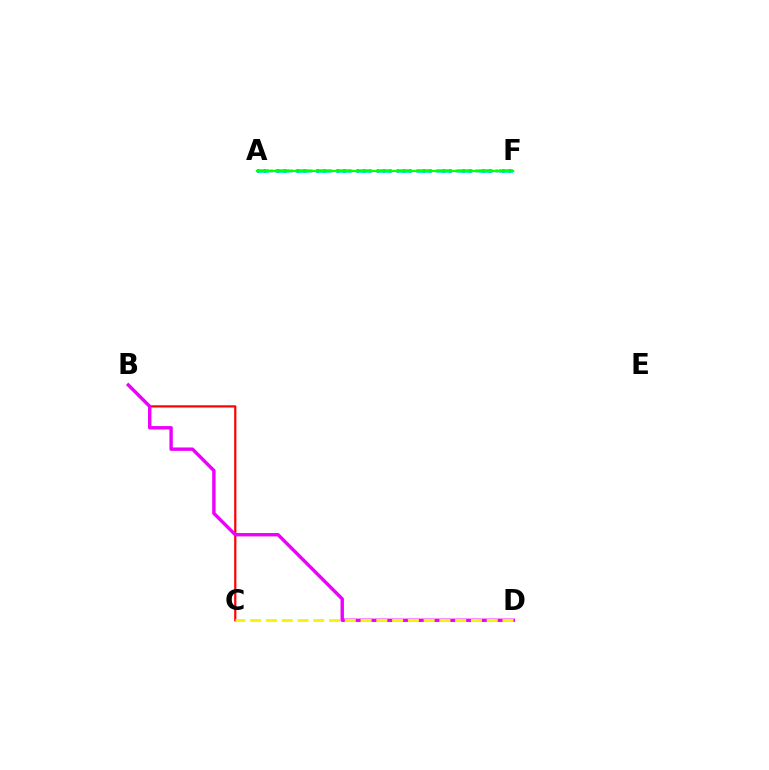{('B', 'C'): [{'color': '#ff0000', 'line_style': 'solid', 'thickness': 1.6}], ('A', 'F'): [{'color': '#00fff6', 'line_style': 'dashed', 'thickness': 2.76}, {'color': '#0010ff', 'line_style': 'dotted', 'thickness': 1.8}, {'color': '#08ff00', 'line_style': 'solid', 'thickness': 1.67}], ('B', 'D'): [{'color': '#ee00ff', 'line_style': 'solid', 'thickness': 2.45}], ('C', 'D'): [{'color': '#fcf500', 'line_style': 'dashed', 'thickness': 2.14}]}